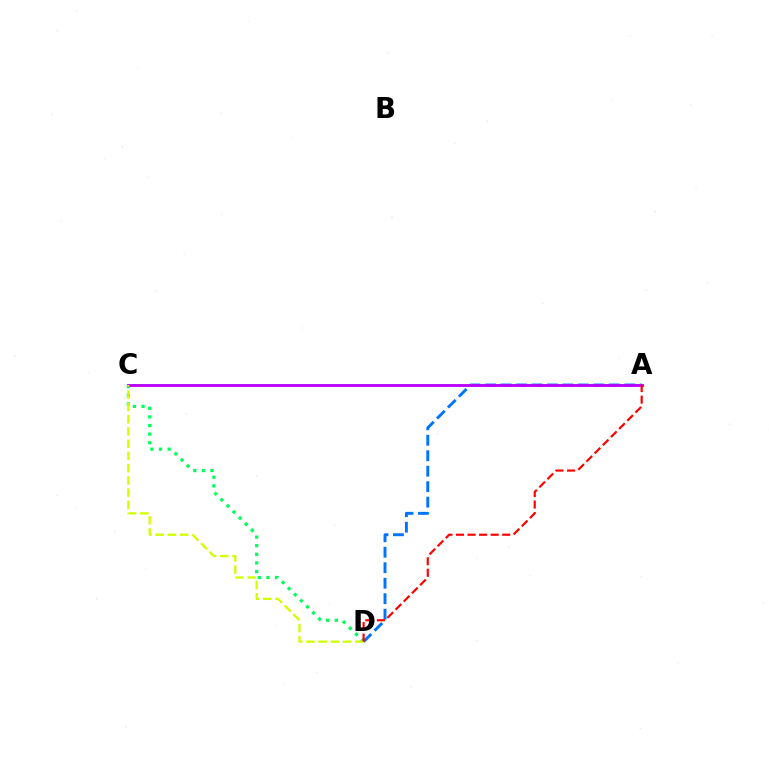{('A', 'D'): [{'color': '#0074ff', 'line_style': 'dashed', 'thickness': 2.1}, {'color': '#ff0000', 'line_style': 'dashed', 'thickness': 1.57}], ('C', 'D'): [{'color': '#00ff5c', 'line_style': 'dotted', 'thickness': 2.34}, {'color': '#d1ff00', 'line_style': 'dashed', 'thickness': 1.66}], ('A', 'C'): [{'color': '#b900ff', 'line_style': 'solid', 'thickness': 2.07}]}